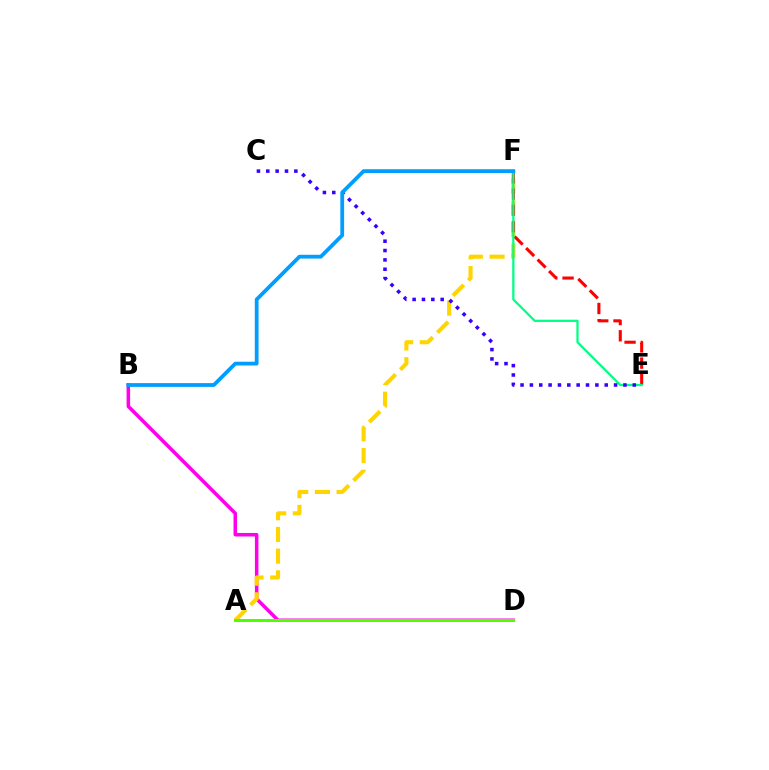{('B', 'D'): [{'color': '#ff00ed', 'line_style': 'solid', 'thickness': 2.54}], ('A', 'F'): [{'color': '#ffd500', 'line_style': 'dashed', 'thickness': 2.95}], ('E', 'F'): [{'color': '#ff0000', 'line_style': 'dashed', 'thickness': 2.21}, {'color': '#00ff86', 'line_style': 'solid', 'thickness': 1.62}], ('A', 'D'): [{'color': '#4fff00', 'line_style': 'solid', 'thickness': 2.15}], ('C', 'E'): [{'color': '#3700ff', 'line_style': 'dotted', 'thickness': 2.54}], ('B', 'F'): [{'color': '#009eff', 'line_style': 'solid', 'thickness': 2.72}]}